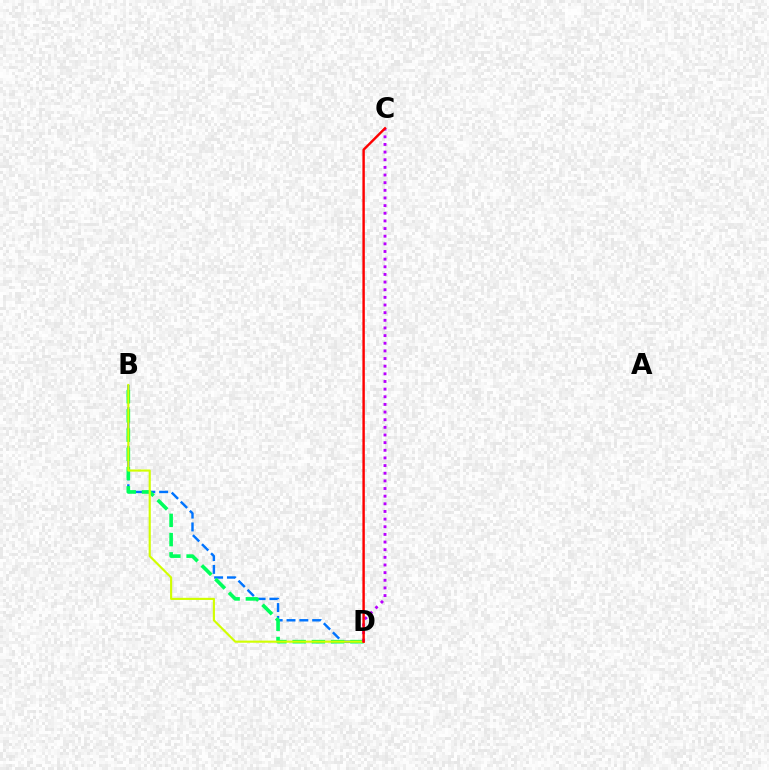{('B', 'D'): [{'color': '#0074ff', 'line_style': 'dashed', 'thickness': 1.74}, {'color': '#00ff5c', 'line_style': 'dashed', 'thickness': 2.62}, {'color': '#d1ff00', 'line_style': 'solid', 'thickness': 1.54}], ('C', 'D'): [{'color': '#b900ff', 'line_style': 'dotted', 'thickness': 2.08}, {'color': '#ff0000', 'line_style': 'solid', 'thickness': 1.75}]}